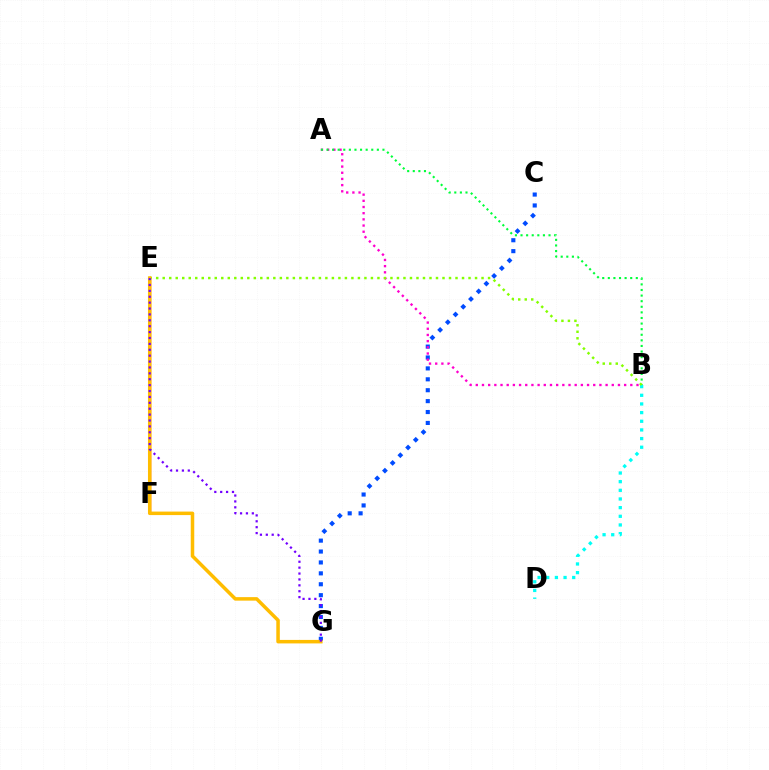{('C', 'G'): [{'color': '#004bff', 'line_style': 'dotted', 'thickness': 2.96}], ('E', 'F'): [{'color': '#ff0000', 'line_style': 'solid', 'thickness': 1.68}], ('A', 'B'): [{'color': '#ff00cf', 'line_style': 'dotted', 'thickness': 1.68}, {'color': '#00ff39', 'line_style': 'dotted', 'thickness': 1.52}], ('B', 'D'): [{'color': '#00fff6', 'line_style': 'dotted', 'thickness': 2.35}], ('B', 'E'): [{'color': '#84ff00', 'line_style': 'dotted', 'thickness': 1.77}], ('E', 'G'): [{'color': '#ffbd00', 'line_style': 'solid', 'thickness': 2.52}, {'color': '#7200ff', 'line_style': 'dotted', 'thickness': 1.6}]}